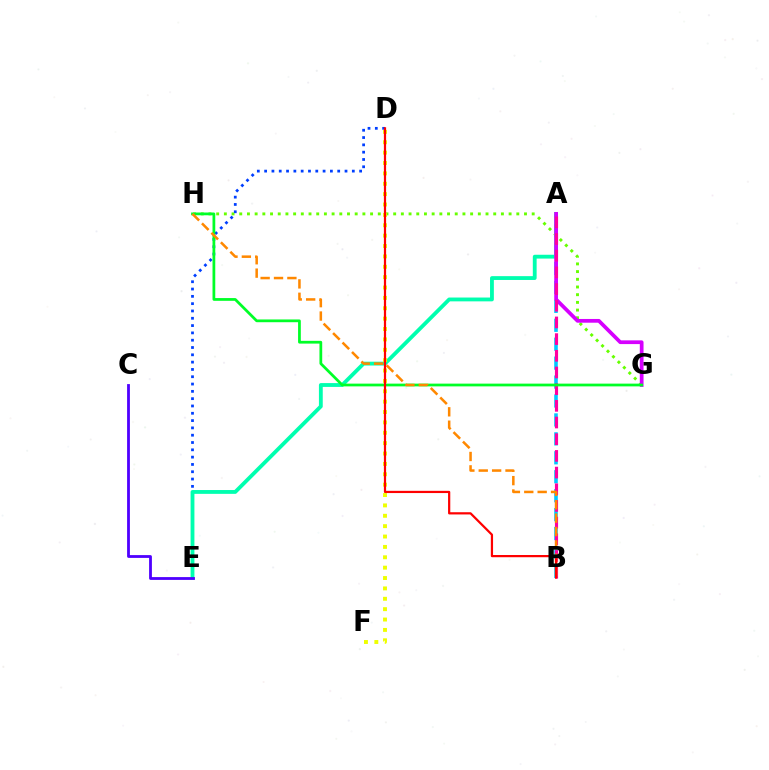{('G', 'H'): [{'color': '#66ff00', 'line_style': 'dotted', 'thickness': 2.09}, {'color': '#00ff27', 'line_style': 'solid', 'thickness': 1.98}], ('D', 'E'): [{'color': '#003fff', 'line_style': 'dotted', 'thickness': 1.99}], ('A', 'B'): [{'color': '#00c7ff', 'line_style': 'dashed', 'thickness': 2.57}, {'color': '#ff00a0', 'line_style': 'dashed', 'thickness': 2.27}], ('A', 'E'): [{'color': '#00ffaf', 'line_style': 'solid', 'thickness': 2.75}], ('C', 'E'): [{'color': '#4f00ff', 'line_style': 'solid', 'thickness': 2.02}], ('A', 'G'): [{'color': '#d600ff', 'line_style': 'solid', 'thickness': 2.69}], ('B', 'H'): [{'color': '#ff8800', 'line_style': 'dashed', 'thickness': 1.82}], ('D', 'F'): [{'color': '#eeff00', 'line_style': 'dotted', 'thickness': 2.82}], ('B', 'D'): [{'color': '#ff0000', 'line_style': 'solid', 'thickness': 1.6}]}